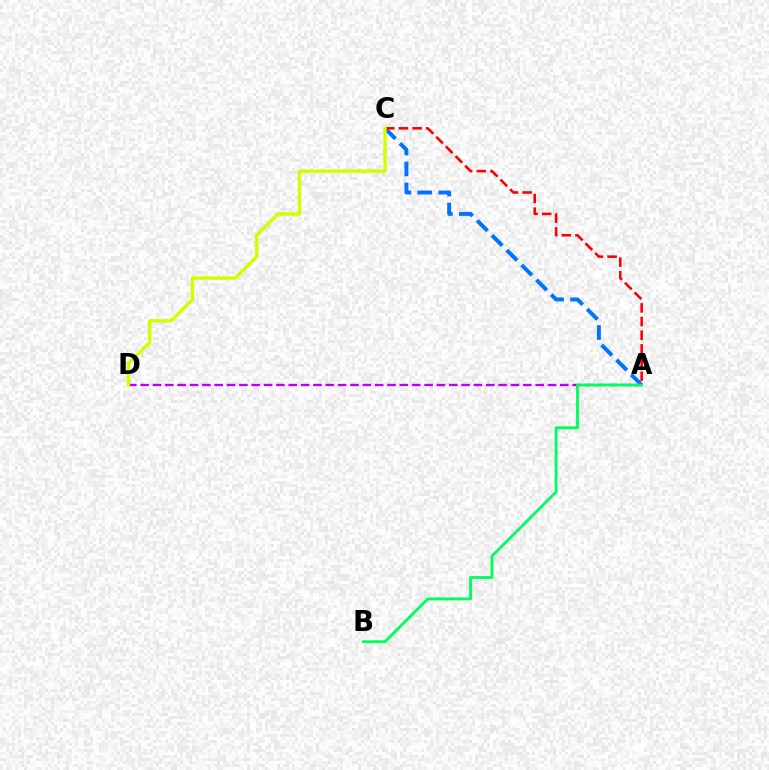{('A', 'C'): [{'color': '#0074ff', 'line_style': 'dashed', 'thickness': 2.85}, {'color': '#ff0000', 'line_style': 'dashed', 'thickness': 1.86}], ('A', 'D'): [{'color': '#b900ff', 'line_style': 'dashed', 'thickness': 1.68}], ('A', 'B'): [{'color': '#00ff5c', 'line_style': 'solid', 'thickness': 2.05}], ('C', 'D'): [{'color': '#d1ff00', 'line_style': 'solid', 'thickness': 2.46}]}